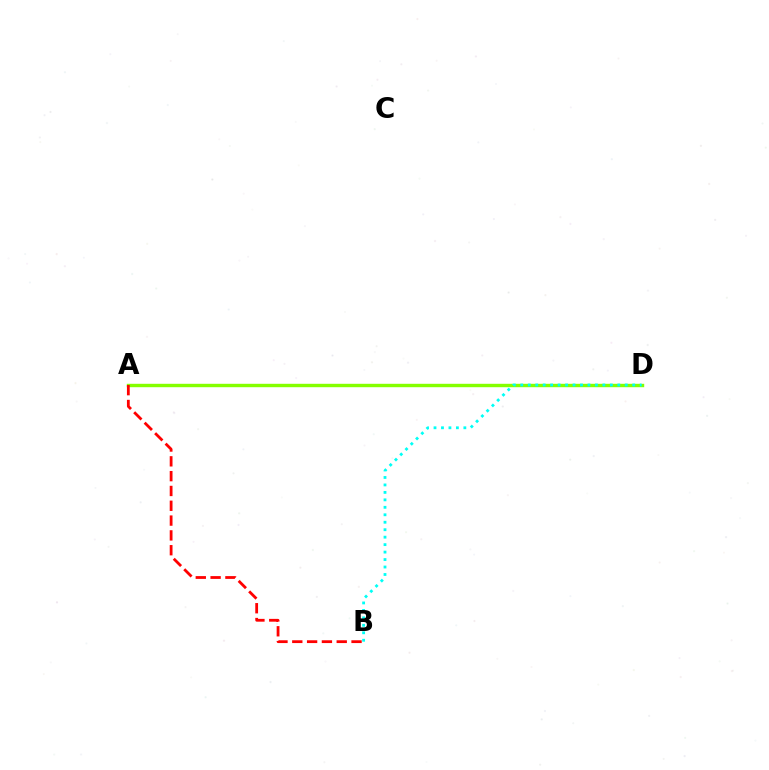{('A', 'D'): [{'color': '#7200ff', 'line_style': 'solid', 'thickness': 2.14}, {'color': '#84ff00', 'line_style': 'solid', 'thickness': 2.45}], ('B', 'D'): [{'color': '#00fff6', 'line_style': 'dotted', 'thickness': 2.03}], ('A', 'B'): [{'color': '#ff0000', 'line_style': 'dashed', 'thickness': 2.01}]}